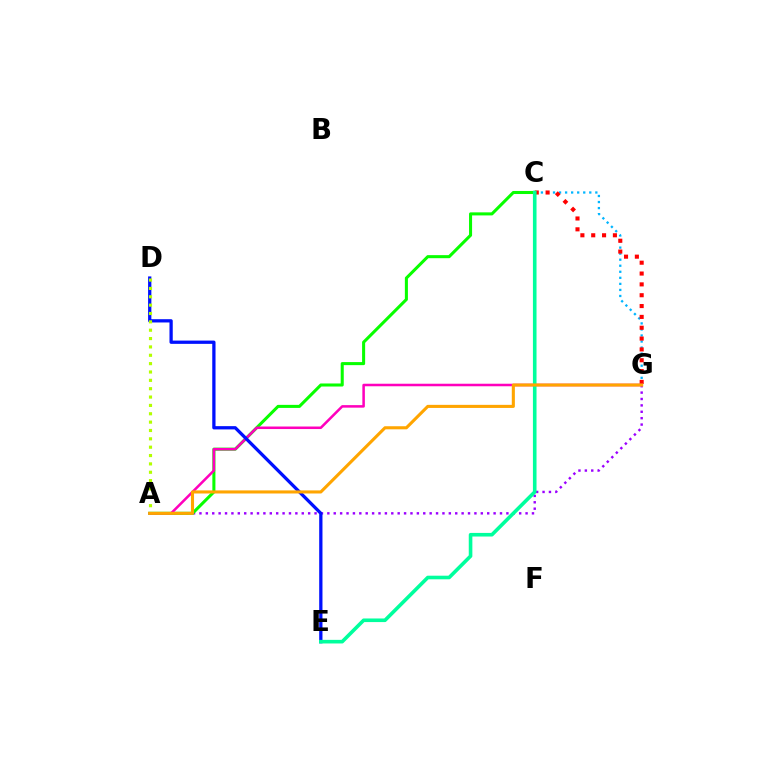{('C', 'G'): [{'color': '#00b5ff', 'line_style': 'dotted', 'thickness': 1.64}, {'color': '#ff0000', 'line_style': 'dotted', 'thickness': 2.94}], ('A', 'G'): [{'color': '#9b00ff', 'line_style': 'dotted', 'thickness': 1.74}, {'color': '#ff00bd', 'line_style': 'solid', 'thickness': 1.82}, {'color': '#ffa500', 'line_style': 'solid', 'thickness': 2.22}], ('A', 'C'): [{'color': '#08ff00', 'line_style': 'solid', 'thickness': 2.2}], ('D', 'E'): [{'color': '#0010ff', 'line_style': 'solid', 'thickness': 2.36}], ('C', 'E'): [{'color': '#00ff9d', 'line_style': 'solid', 'thickness': 2.6}], ('A', 'D'): [{'color': '#b3ff00', 'line_style': 'dotted', 'thickness': 2.27}]}